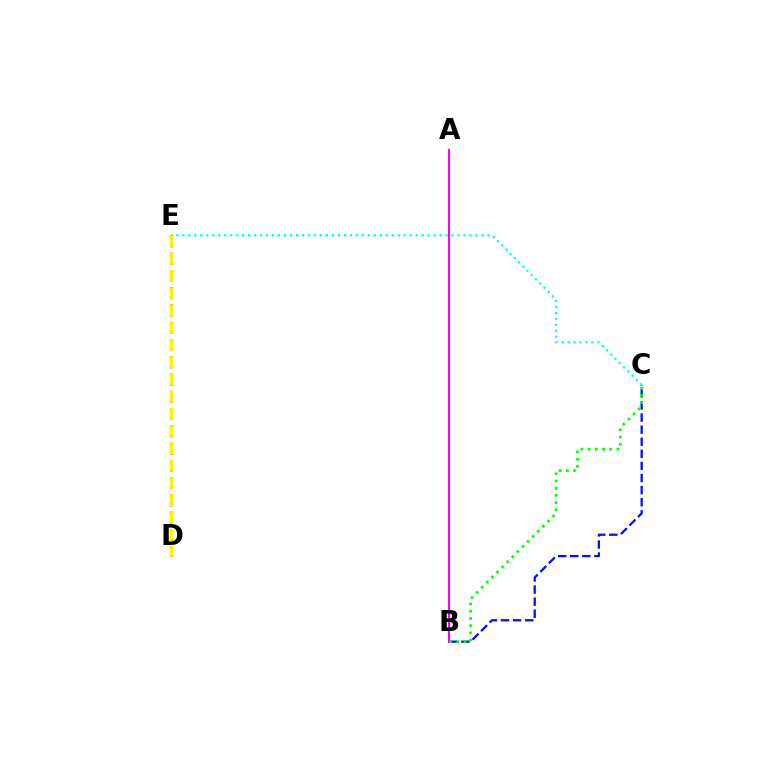{('A', 'B'): [{'color': '#ee00ff', 'line_style': 'solid', 'thickness': 1.52}], ('C', 'E'): [{'color': '#00fff6', 'line_style': 'dotted', 'thickness': 1.62}], ('B', 'C'): [{'color': '#0010ff', 'line_style': 'dashed', 'thickness': 1.64}, {'color': '#08ff00', 'line_style': 'dotted', 'thickness': 1.96}], ('D', 'E'): [{'color': '#ff0000', 'line_style': 'dotted', 'thickness': 2.35}, {'color': '#fcf500', 'line_style': 'dashed', 'thickness': 2.34}]}